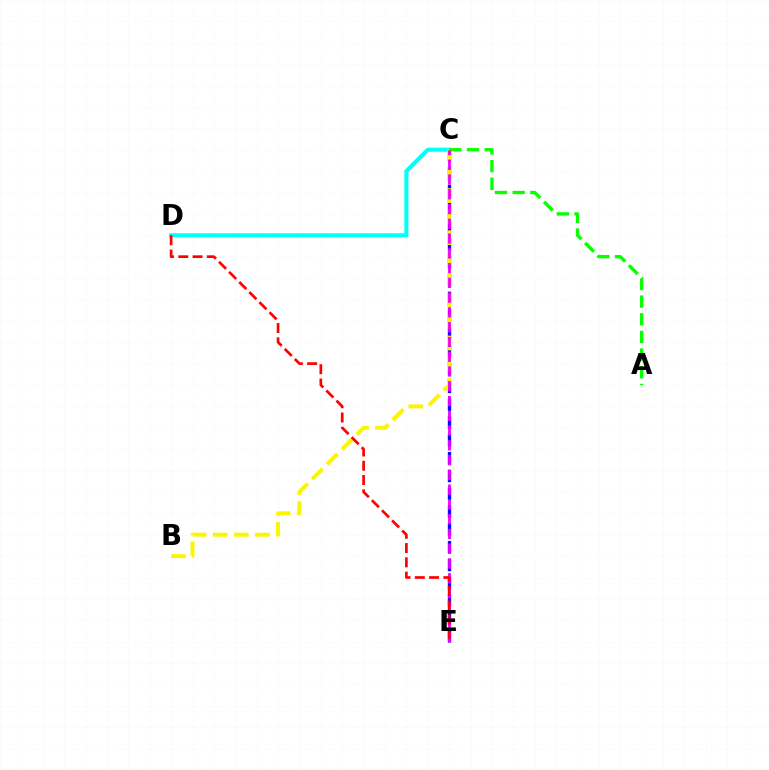{('C', 'D'): [{'color': '#00fff6', 'line_style': 'solid', 'thickness': 2.92}], ('C', 'E'): [{'color': '#0010ff', 'line_style': 'dashed', 'thickness': 2.42}, {'color': '#ee00ff', 'line_style': 'dashed', 'thickness': 2.01}], ('B', 'C'): [{'color': '#fcf500', 'line_style': 'dashed', 'thickness': 2.86}], ('A', 'C'): [{'color': '#08ff00', 'line_style': 'dashed', 'thickness': 2.4}], ('D', 'E'): [{'color': '#ff0000', 'line_style': 'dashed', 'thickness': 1.94}]}